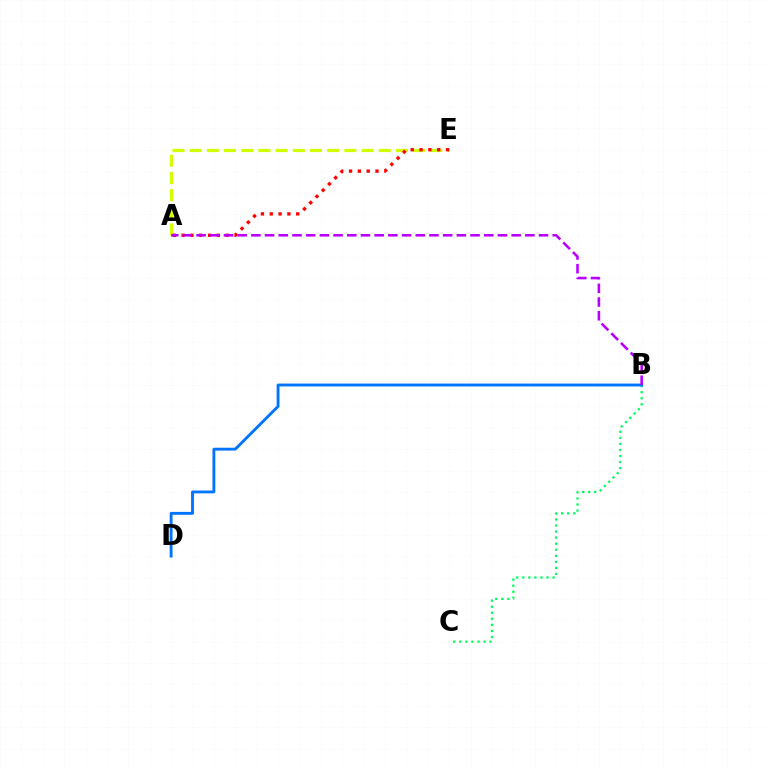{('B', 'C'): [{'color': '#00ff5c', 'line_style': 'dotted', 'thickness': 1.65}], ('A', 'E'): [{'color': '#d1ff00', 'line_style': 'dashed', 'thickness': 2.34}, {'color': '#ff0000', 'line_style': 'dotted', 'thickness': 2.4}], ('B', 'D'): [{'color': '#0074ff', 'line_style': 'solid', 'thickness': 2.06}], ('A', 'B'): [{'color': '#b900ff', 'line_style': 'dashed', 'thickness': 1.86}]}